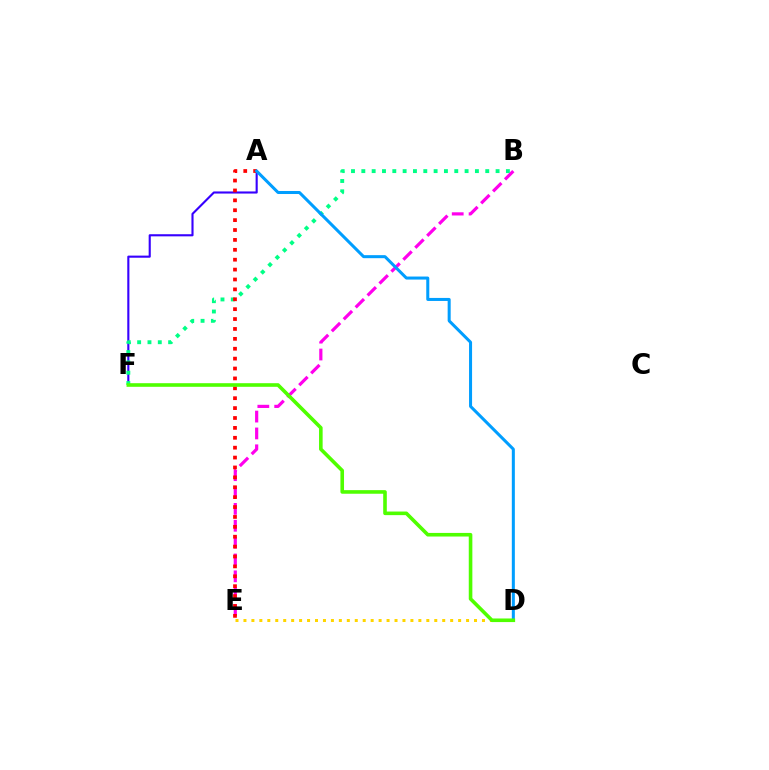{('A', 'F'): [{'color': '#3700ff', 'line_style': 'solid', 'thickness': 1.52}], ('D', 'E'): [{'color': '#ffd500', 'line_style': 'dotted', 'thickness': 2.16}], ('B', 'F'): [{'color': '#00ff86', 'line_style': 'dotted', 'thickness': 2.81}], ('B', 'E'): [{'color': '#ff00ed', 'line_style': 'dashed', 'thickness': 2.29}], ('A', 'E'): [{'color': '#ff0000', 'line_style': 'dotted', 'thickness': 2.69}], ('A', 'D'): [{'color': '#009eff', 'line_style': 'solid', 'thickness': 2.18}], ('D', 'F'): [{'color': '#4fff00', 'line_style': 'solid', 'thickness': 2.59}]}